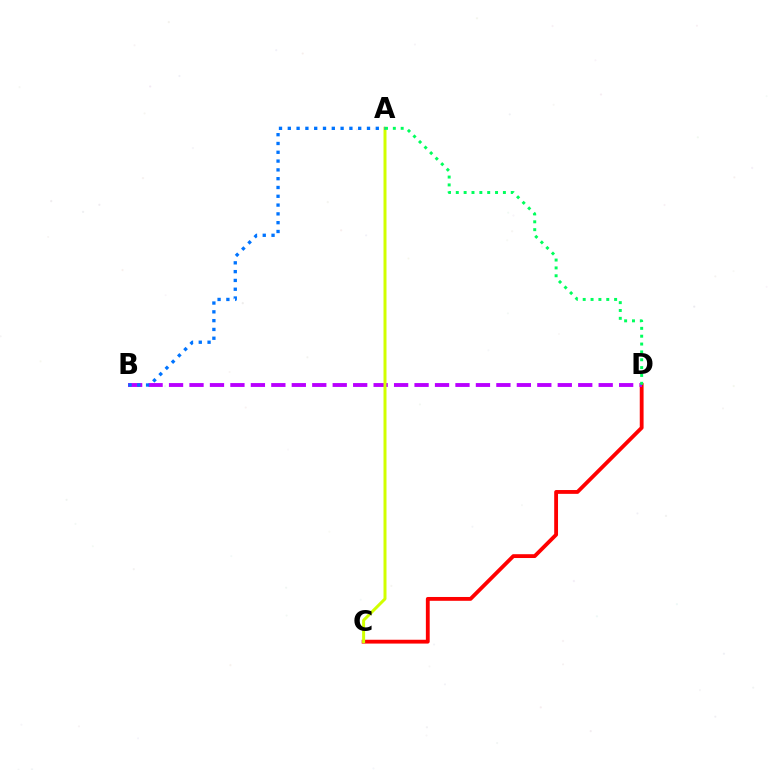{('C', 'D'): [{'color': '#ff0000', 'line_style': 'solid', 'thickness': 2.75}], ('B', 'D'): [{'color': '#b900ff', 'line_style': 'dashed', 'thickness': 2.78}], ('A', 'C'): [{'color': '#d1ff00', 'line_style': 'solid', 'thickness': 2.15}], ('A', 'D'): [{'color': '#00ff5c', 'line_style': 'dotted', 'thickness': 2.13}], ('A', 'B'): [{'color': '#0074ff', 'line_style': 'dotted', 'thickness': 2.39}]}